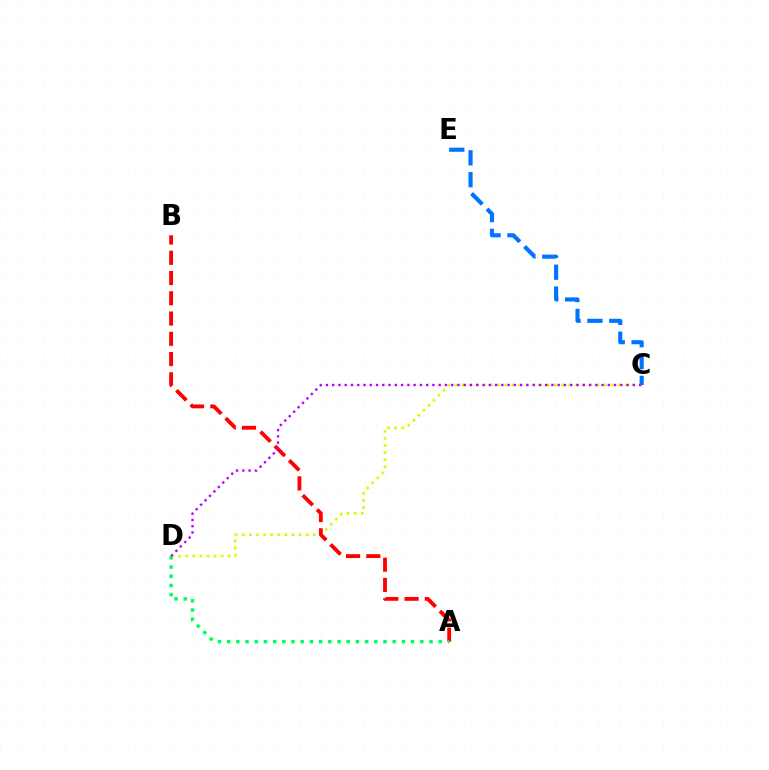{('C', 'D'): [{'color': '#d1ff00', 'line_style': 'dotted', 'thickness': 1.93}, {'color': '#b900ff', 'line_style': 'dotted', 'thickness': 1.7}], ('A', 'B'): [{'color': '#ff0000', 'line_style': 'dashed', 'thickness': 2.75}], ('A', 'D'): [{'color': '#00ff5c', 'line_style': 'dotted', 'thickness': 2.5}], ('C', 'E'): [{'color': '#0074ff', 'line_style': 'dashed', 'thickness': 2.97}]}